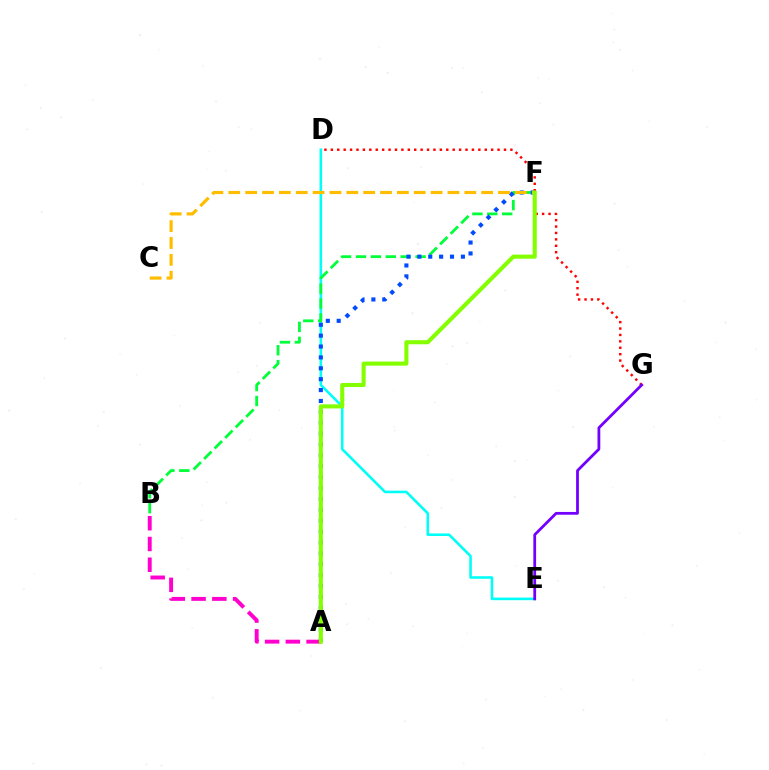{('D', 'E'): [{'color': '#00fff6', 'line_style': 'solid', 'thickness': 1.86}], ('B', 'F'): [{'color': '#00ff39', 'line_style': 'dashed', 'thickness': 2.02}], ('A', 'F'): [{'color': '#004bff', 'line_style': 'dotted', 'thickness': 2.96}, {'color': '#84ff00', 'line_style': 'solid', 'thickness': 2.94}], ('A', 'B'): [{'color': '#ff00cf', 'line_style': 'dashed', 'thickness': 2.82}], ('D', 'G'): [{'color': '#ff0000', 'line_style': 'dotted', 'thickness': 1.74}], ('C', 'F'): [{'color': '#ffbd00', 'line_style': 'dashed', 'thickness': 2.29}], ('E', 'G'): [{'color': '#7200ff', 'line_style': 'solid', 'thickness': 2.0}]}